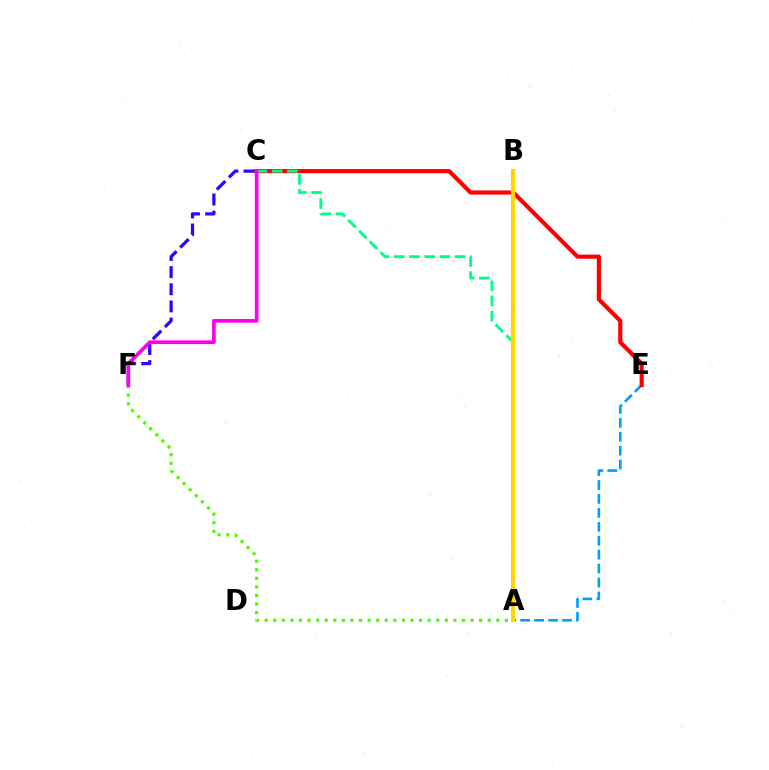{('A', 'E'): [{'color': '#009eff', 'line_style': 'dashed', 'thickness': 1.89}], ('C', 'F'): [{'color': '#3700ff', 'line_style': 'dashed', 'thickness': 2.33}, {'color': '#ff00ed', 'line_style': 'solid', 'thickness': 2.66}], ('A', 'F'): [{'color': '#4fff00', 'line_style': 'dotted', 'thickness': 2.33}], ('C', 'E'): [{'color': '#ff0000', 'line_style': 'solid', 'thickness': 2.99}], ('A', 'C'): [{'color': '#00ff86', 'line_style': 'dashed', 'thickness': 2.07}], ('A', 'B'): [{'color': '#ffd500', 'line_style': 'solid', 'thickness': 2.97}]}